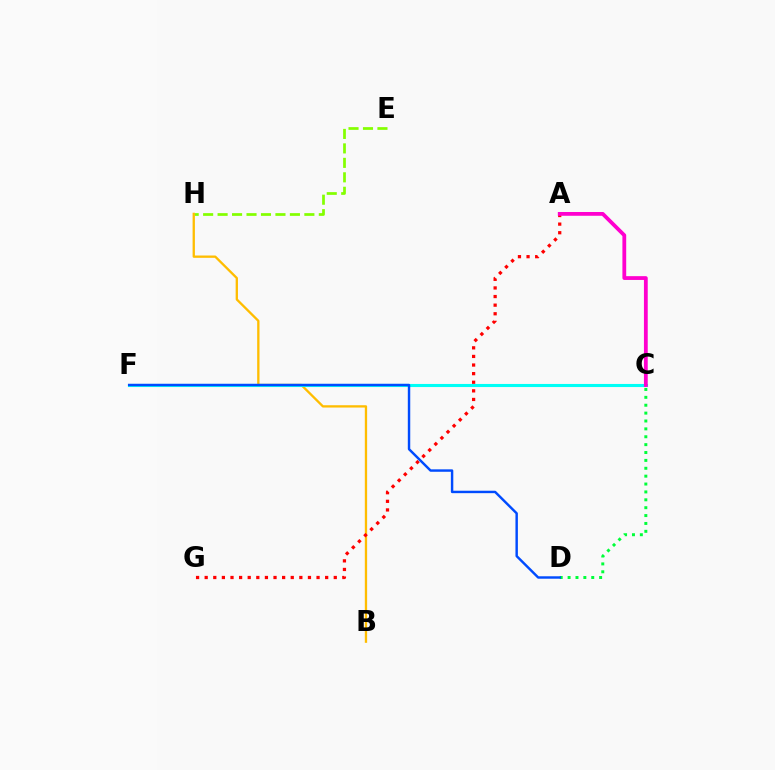{('C', 'F'): [{'color': '#7200ff', 'line_style': 'solid', 'thickness': 2.11}, {'color': '#00fff6', 'line_style': 'solid', 'thickness': 2.23}], ('E', 'H'): [{'color': '#84ff00', 'line_style': 'dashed', 'thickness': 1.96}], ('C', 'D'): [{'color': '#00ff39', 'line_style': 'dotted', 'thickness': 2.14}], ('B', 'H'): [{'color': '#ffbd00', 'line_style': 'solid', 'thickness': 1.67}], ('A', 'G'): [{'color': '#ff0000', 'line_style': 'dotted', 'thickness': 2.34}], ('A', 'C'): [{'color': '#ff00cf', 'line_style': 'solid', 'thickness': 2.73}], ('D', 'F'): [{'color': '#004bff', 'line_style': 'solid', 'thickness': 1.75}]}